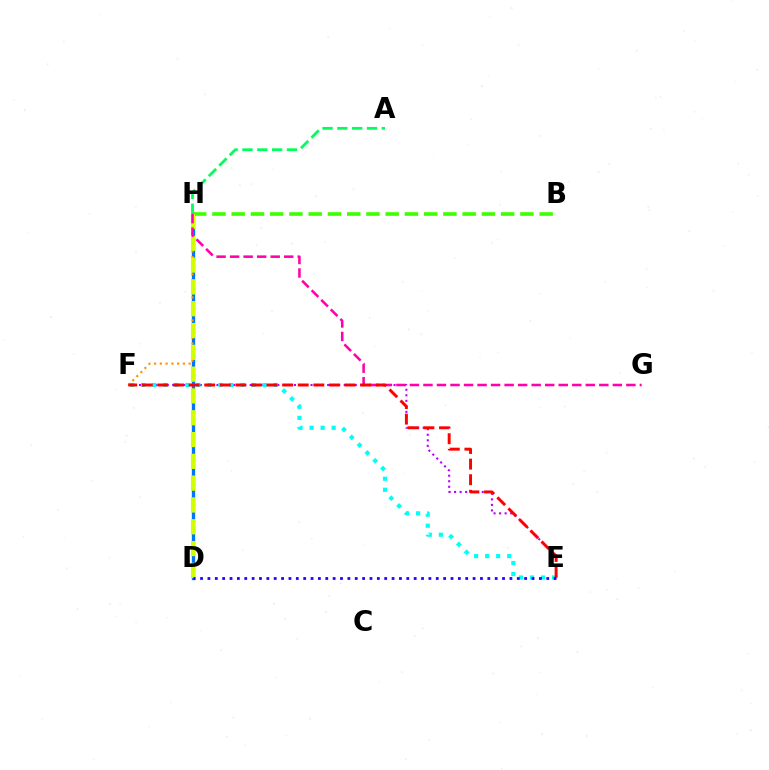{('E', 'F'): [{'color': '#b900ff', 'line_style': 'dotted', 'thickness': 1.5}, {'color': '#00fff6', 'line_style': 'dotted', 'thickness': 3.0}, {'color': '#ff0000', 'line_style': 'dashed', 'thickness': 2.12}], ('D', 'H'): [{'color': '#0074ff', 'line_style': 'solid', 'thickness': 2.4}, {'color': '#d1ff00', 'line_style': 'dashed', 'thickness': 2.96}], ('F', 'H'): [{'color': '#ff9400', 'line_style': 'dotted', 'thickness': 1.56}], ('B', 'H'): [{'color': '#3dff00', 'line_style': 'dashed', 'thickness': 2.61}], ('G', 'H'): [{'color': '#ff00ac', 'line_style': 'dashed', 'thickness': 1.84}], ('D', 'E'): [{'color': '#2500ff', 'line_style': 'dotted', 'thickness': 2.0}], ('A', 'H'): [{'color': '#00ff5c', 'line_style': 'dashed', 'thickness': 2.01}]}